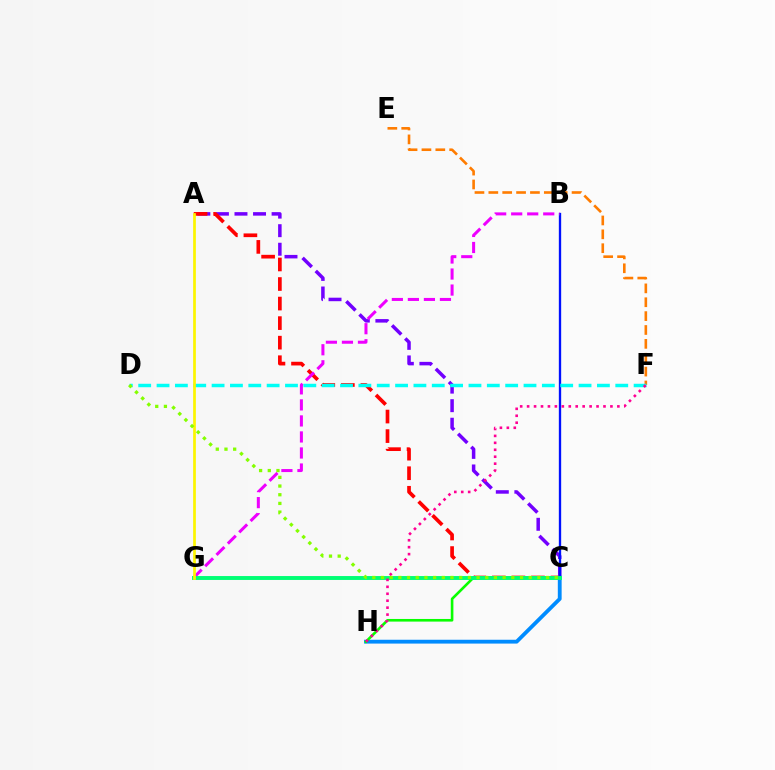{('A', 'C'): [{'color': '#7200ff', 'line_style': 'dashed', 'thickness': 2.52}, {'color': '#ff0000', 'line_style': 'dashed', 'thickness': 2.66}], ('E', 'F'): [{'color': '#ff7c00', 'line_style': 'dashed', 'thickness': 1.88}], ('C', 'H'): [{'color': '#008cff', 'line_style': 'solid', 'thickness': 2.76}, {'color': '#08ff00', 'line_style': 'solid', 'thickness': 1.89}], ('B', 'C'): [{'color': '#0010ff', 'line_style': 'solid', 'thickness': 1.68}], ('B', 'G'): [{'color': '#ee00ff', 'line_style': 'dashed', 'thickness': 2.18}], ('C', 'G'): [{'color': '#00ff74', 'line_style': 'solid', 'thickness': 2.81}], ('D', 'F'): [{'color': '#00fff6', 'line_style': 'dashed', 'thickness': 2.49}], ('A', 'G'): [{'color': '#fcf500', 'line_style': 'solid', 'thickness': 1.95}], ('F', 'H'): [{'color': '#ff0094', 'line_style': 'dotted', 'thickness': 1.89}], ('C', 'D'): [{'color': '#84ff00', 'line_style': 'dotted', 'thickness': 2.36}]}